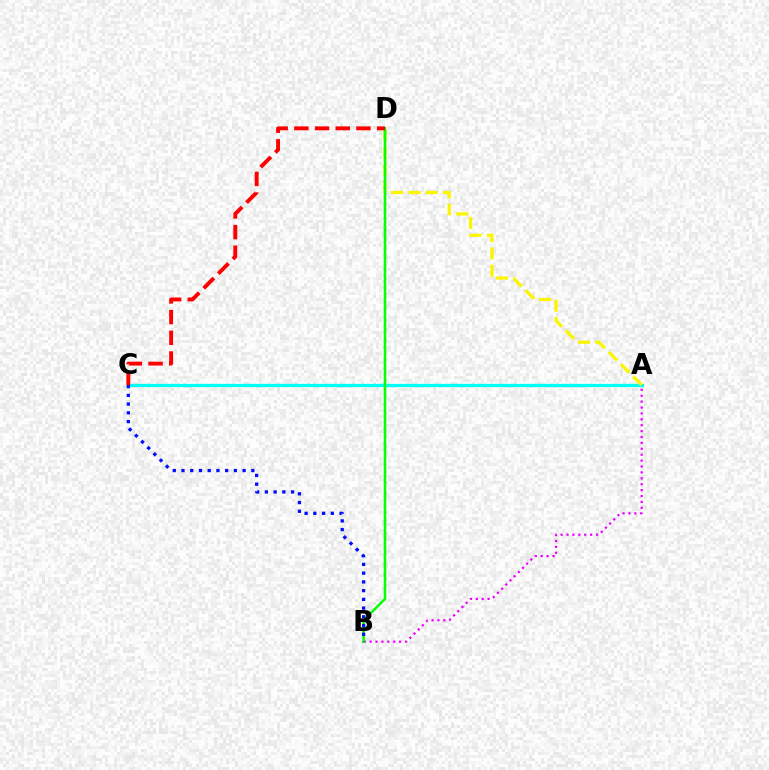{('A', 'C'): [{'color': '#00fff6', 'line_style': 'solid', 'thickness': 2.36}], ('A', 'B'): [{'color': '#ee00ff', 'line_style': 'dotted', 'thickness': 1.6}], ('A', 'D'): [{'color': '#fcf500', 'line_style': 'dashed', 'thickness': 2.35}], ('B', 'D'): [{'color': '#08ff00', 'line_style': 'solid', 'thickness': 1.86}], ('B', 'C'): [{'color': '#0010ff', 'line_style': 'dotted', 'thickness': 2.37}], ('C', 'D'): [{'color': '#ff0000', 'line_style': 'dashed', 'thickness': 2.81}]}